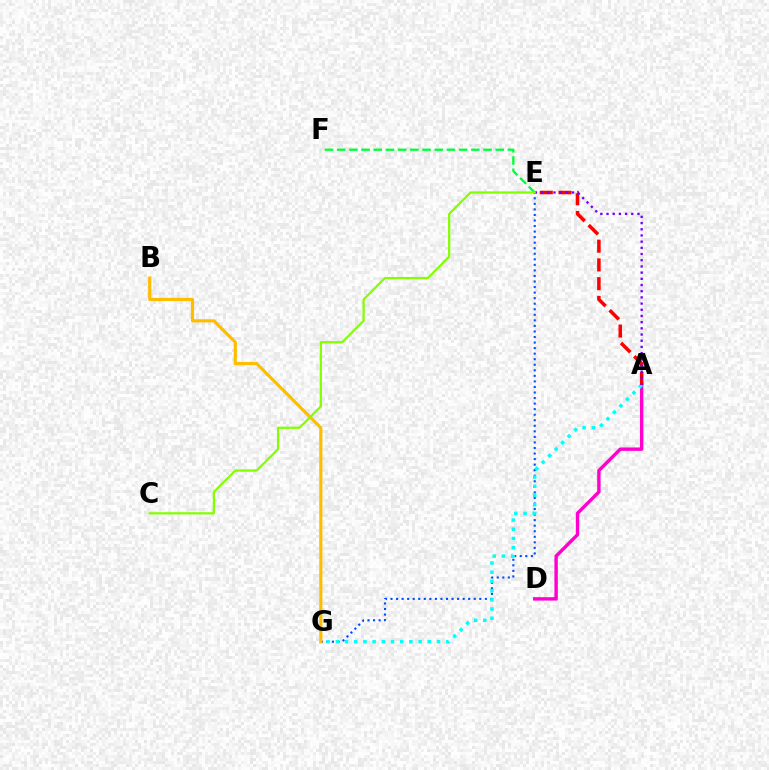{('E', 'G'): [{'color': '#004bff', 'line_style': 'dotted', 'thickness': 1.51}], ('A', 'D'): [{'color': '#ff00cf', 'line_style': 'solid', 'thickness': 2.45}], ('B', 'G'): [{'color': '#ffbd00', 'line_style': 'solid', 'thickness': 2.28}], ('E', 'F'): [{'color': '#00ff39', 'line_style': 'dashed', 'thickness': 1.66}], ('A', 'G'): [{'color': '#00fff6', 'line_style': 'dotted', 'thickness': 2.5}], ('A', 'E'): [{'color': '#ff0000', 'line_style': 'dashed', 'thickness': 2.55}, {'color': '#7200ff', 'line_style': 'dotted', 'thickness': 1.68}], ('C', 'E'): [{'color': '#84ff00', 'line_style': 'solid', 'thickness': 1.62}]}